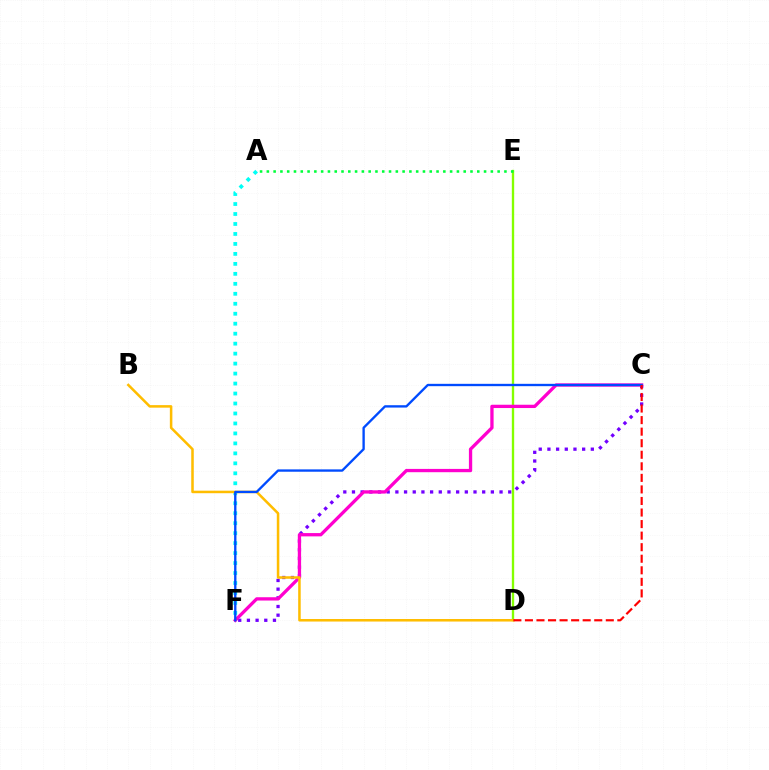{('C', 'F'): [{'color': '#7200ff', 'line_style': 'dotted', 'thickness': 2.36}, {'color': '#ff00cf', 'line_style': 'solid', 'thickness': 2.37}, {'color': '#004bff', 'line_style': 'solid', 'thickness': 1.69}], ('D', 'E'): [{'color': '#84ff00', 'line_style': 'solid', 'thickness': 1.69}], ('A', 'F'): [{'color': '#00fff6', 'line_style': 'dotted', 'thickness': 2.71}], ('B', 'D'): [{'color': '#ffbd00', 'line_style': 'solid', 'thickness': 1.82}], ('C', 'D'): [{'color': '#ff0000', 'line_style': 'dashed', 'thickness': 1.57}], ('A', 'E'): [{'color': '#00ff39', 'line_style': 'dotted', 'thickness': 1.84}]}